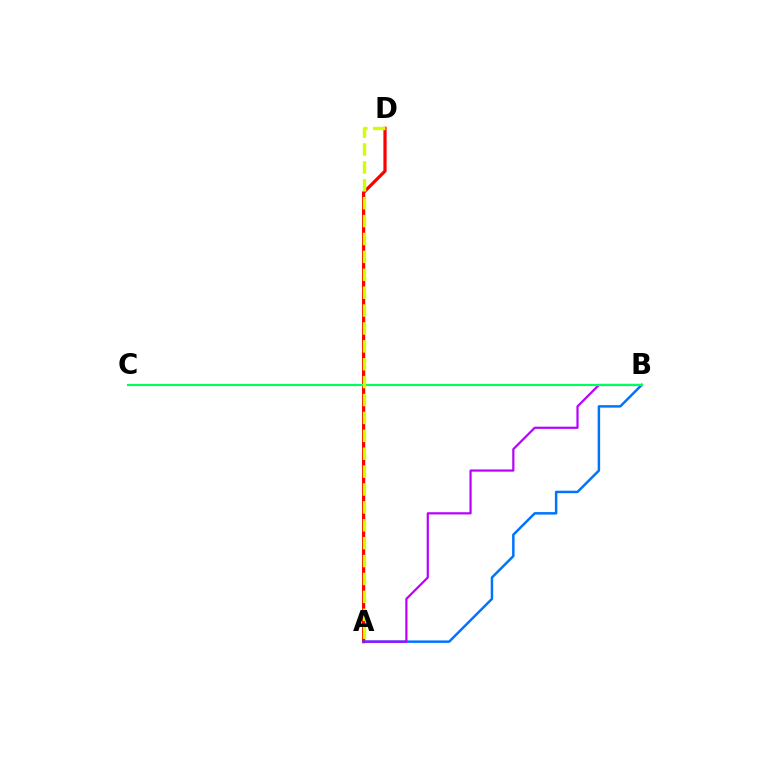{('A', 'D'): [{'color': '#ff0000', 'line_style': 'solid', 'thickness': 2.32}, {'color': '#d1ff00', 'line_style': 'dashed', 'thickness': 2.43}], ('A', 'B'): [{'color': '#0074ff', 'line_style': 'solid', 'thickness': 1.78}, {'color': '#b900ff', 'line_style': 'solid', 'thickness': 1.59}], ('B', 'C'): [{'color': '#00ff5c', 'line_style': 'solid', 'thickness': 1.55}]}